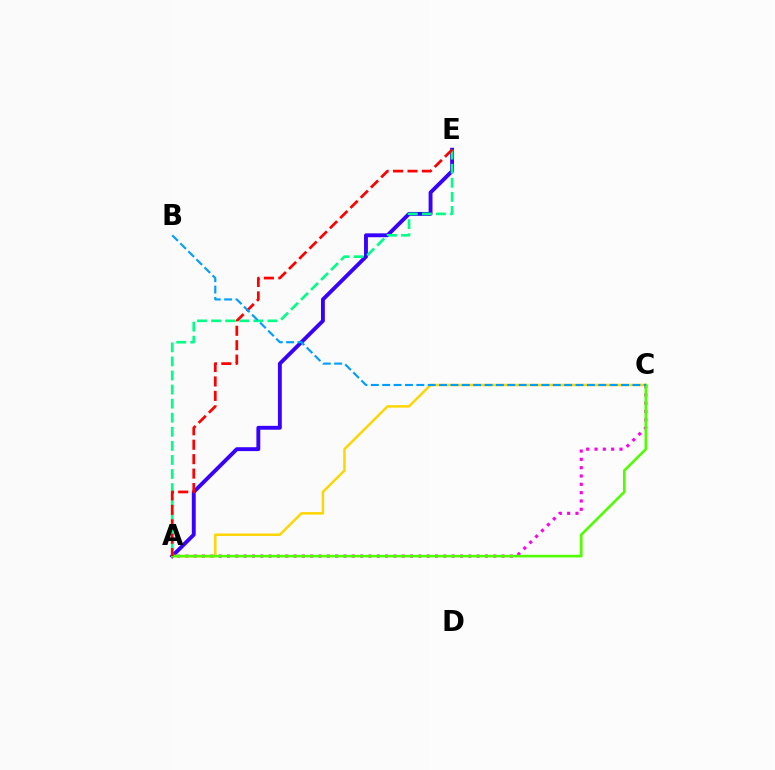{('A', 'E'): [{'color': '#3700ff', 'line_style': 'solid', 'thickness': 2.79}, {'color': '#00ff86', 'line_style': 'dashed', 'thickness': 1.91}, {'color': '#ff0000', 'line_style': 'dashed', 'thickness': 1.96}], ('A', 'C'): [{'color': '#ff00ed', 'line_style': 'dotted', 'thickness': 2.26}, {'color': '#ffd500', 'line_style': 'solid', 'thickness': 1.77}, {'color': '#4fff00', 'line_style': 'solid', 'thickness': 1.88}], ('B', 'C'): [{'color': '#009eff', 'line_style': 'dashed', 'thickness': 1.54}]}